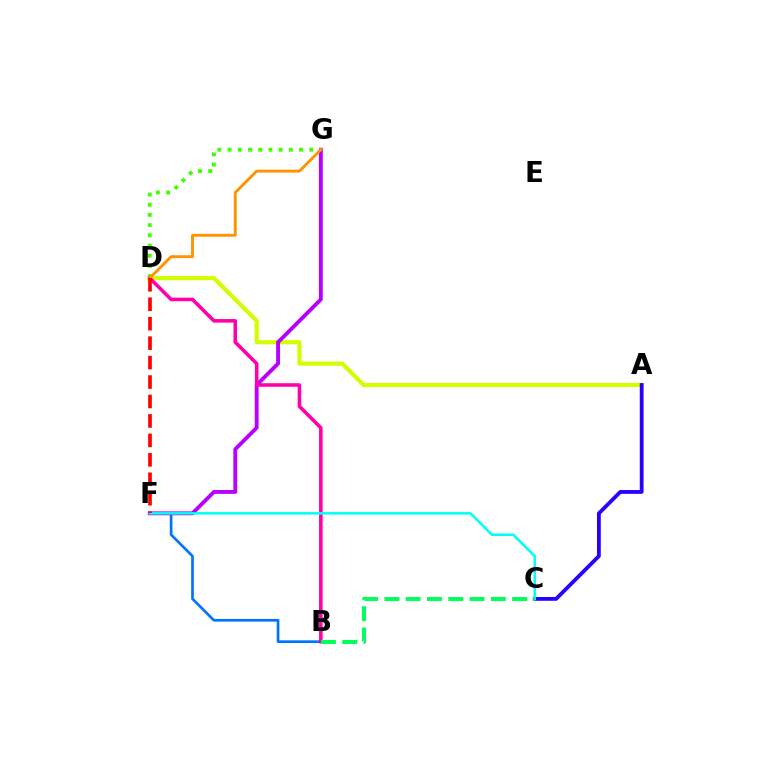{('B', 'F'): [{'color': '#0074ff', 'line_style': 'solid', 'thickness': 1.93}], ('A', 'D'): [{'color': '#d1ff00', 'line_style': 'solid', 'thickness': 3.0}], ('F', 'G'): [{'color': '#b900ff', 'line_style': 'solid', 'thickness': 2.77}], ('A', 'C'): [{'color': '#2500ff', 'line_style': 'solid', 'thickness': 2.73}], ('D', 'G'): [{'color': '#3dff00', 'line_style': 'dotted', 'thickness': 2.77}, {'color': '#ff9400', 'line_style': 'solid', 'thickness': 2.09}], ('B', 'D'): [{'color': '#ff00ac', 'line_style': 'solid', 'thickness': 2.57}], ('C', 'F'): [{'color': '#00fff6', 'line_style': 'solid', 'thickness': 1.82}], ('B', 'C'): [{'color': '#00ff5c', 'line_style': 'dashed', 'thickness': 2.89}], ('D', 'F'): [{'color': '#ff0000', 'line_style': 'dashed', 'thickness': 2.64}]}